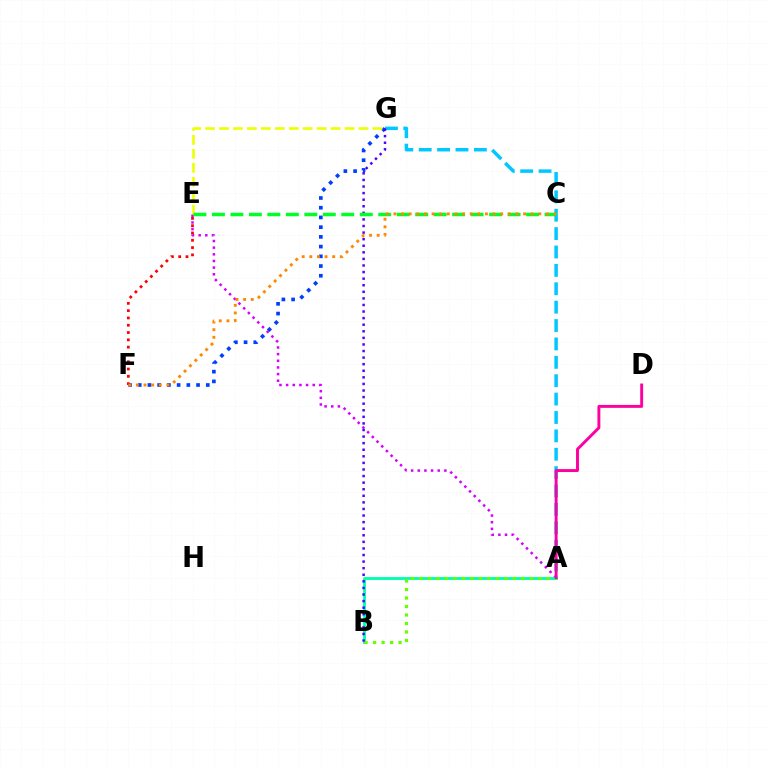{('F', 'G'): [{'color': '#003fff', 'line_style': 'dotted', 'thickness': 2.64}], ('E', 'G'): [{'color': '#eeff00', 'line_style': 'dashed', 'thickness': 1.9}], ('A', 'E'): [{'color': '#d600ff', 'line_style': 'dotted', 'thickness': 1.81}], ('A', 'B'): [{'color': '#00ffaf', 'line_style': 'solid', 'thickness': 2.07}, {'color': '#66ff00', 'line_style': 'dotted', 'thickness': 2.31}], ('A', 'G'): [{'color': '#00c7ff', 'line_style': 'dashed', 'thickness': 2.5}], ('E', 'F'): [{'color': '#ff0000', 'line_style': 'dotted', 'thickness': 1.98}], ('B', 'G'): [{'color': '#4f00ff', 'line_style': 'dotted', 'thickness': 1.79}], ('A', 'D'): [{'color': '#ff00a0', 'line_style': 'solid', 'thickness': 2.1}], ('C', 'E'): [{'color': '#00ff27', 'line_style': 'dashed', 'thickness': 2.51}], ('C', 'F'): [{'color': '#ff8800', 'line_style': 'dotted', 'thickness': 2.07}]}